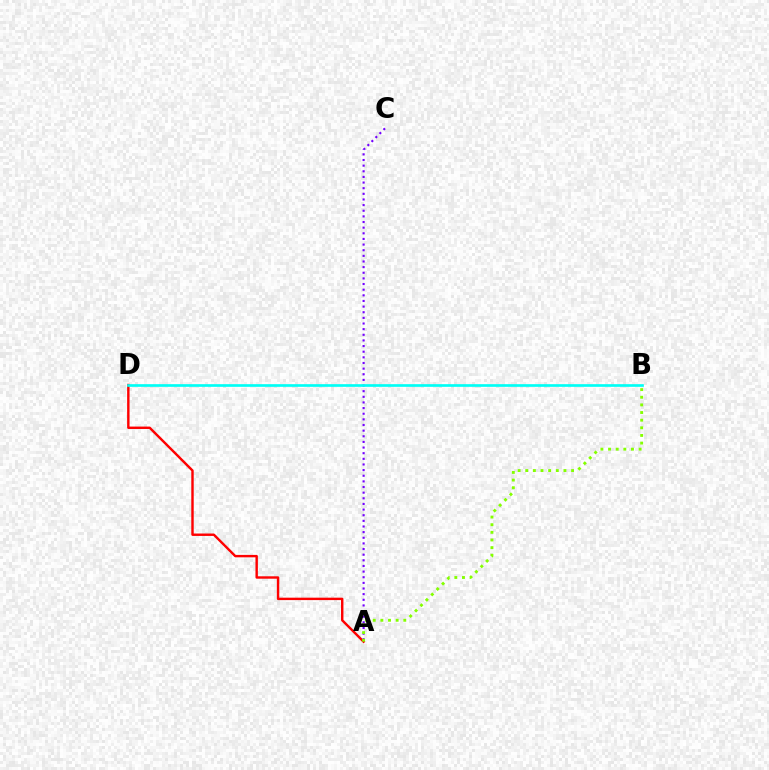{('A', 'C'): [{'color': '#7200ff', 'line_style': 'dotted', 'thickness': 1.53}], ('A', 'D'): [{'color': '#ff0000', 'line_style': 'solid', 'thickness': 1.74}], ('A', 'B'): [{'color': '#84ff00', 'line_style': 'dotted', 'thickness': 2.08}], ('B', 'D'): [{'color': '#00fff6', 'line_style': 'solid', 'thickness': 1.93}]}